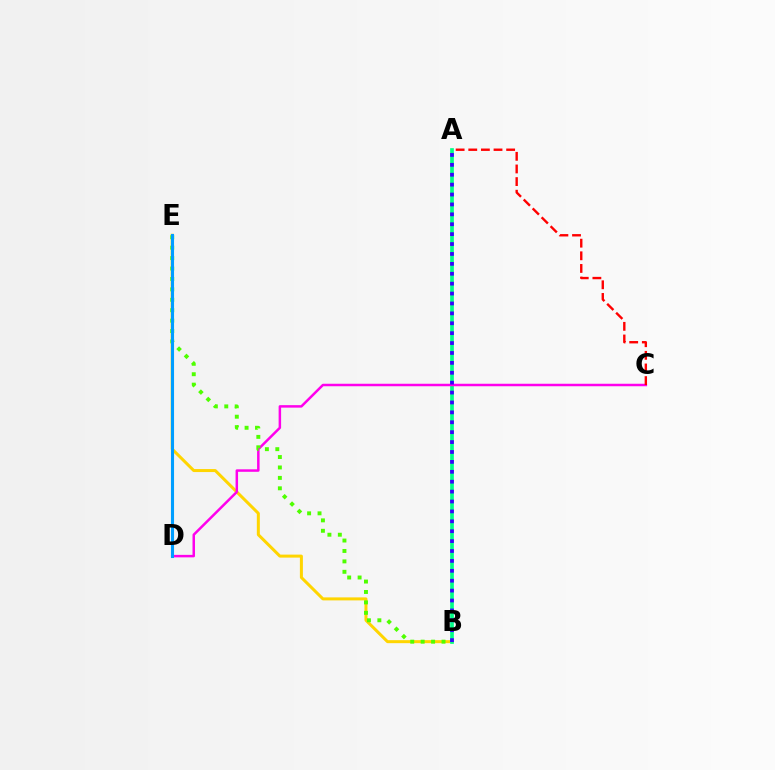{('B', 'E'): [{'color': '#ffd500', 'line_style': 'solid', 'thickness': 2.16}, {'color': '#4fff00', 'line_style': 'dotted', 'thickness': 2.83}], ('A', 'B'): [{'color': '#00ff86', 'line_style': 'solid', 'thickness': 2.65}, {'color': '#3700ff', 'line_style': 'dotted', 'thickness': 2.69}], ('C', 'D'): [{'color': '#ff00ed', 'line_style': 'solid', 'thickness': 1.79}], ('A', 'C'): [{'color': '#ff0000', 'line_style': 'dashed', 'thickness': 1.72}], ('D', 'E'): [{'color': '#009eff', 'line_style': 'solid', 'thickness': 2.22}]}